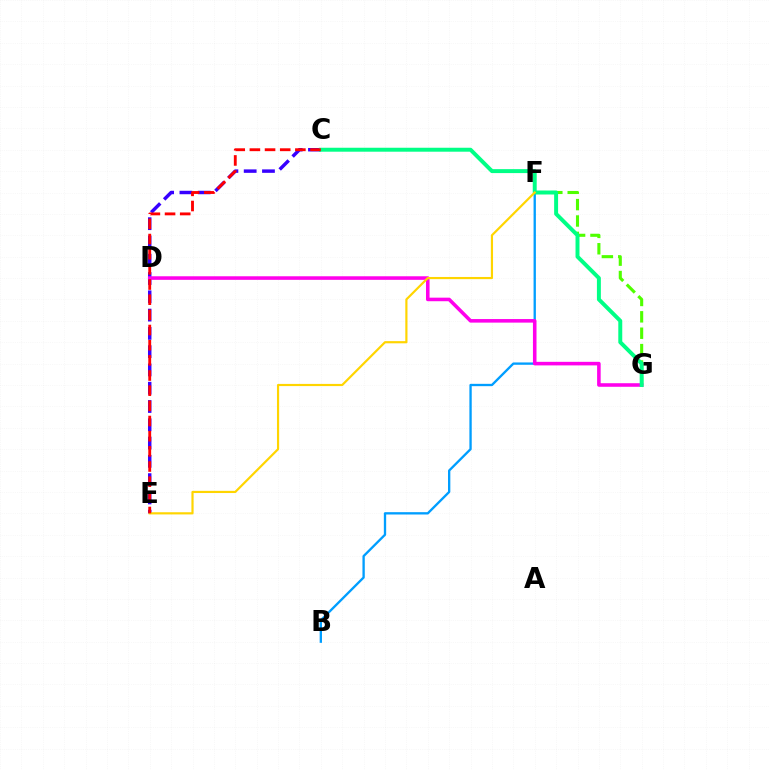{('F', 'G'): [{'color': '#4fff00', 'line_style': 'dashed', 'thickness': 2.23}], ('C', 'E'): [{'color': '#3700ff', 'line_style': 'dashed', 'thickness': 2.48}, {'color': '#ff0000', 'line_style': 'dashed', 'thickness': 2.06}], ('B', 'F'): [{'color': '#009eff', 'line_style': 'solid', 'thickness': 1.68}], ('D', 'G'): [{'color': '#ff00ed', 'line_style': 'solid', 'thickness': 2.56}], ('C', 'G'): [{'color': '#00ff86', 'line_style': 'solid', 'thickness': 2.84}], ('E', 'F'): [{'color': '#ffd500', 'line_style': 'solid', 'thickness': 1.57}]}